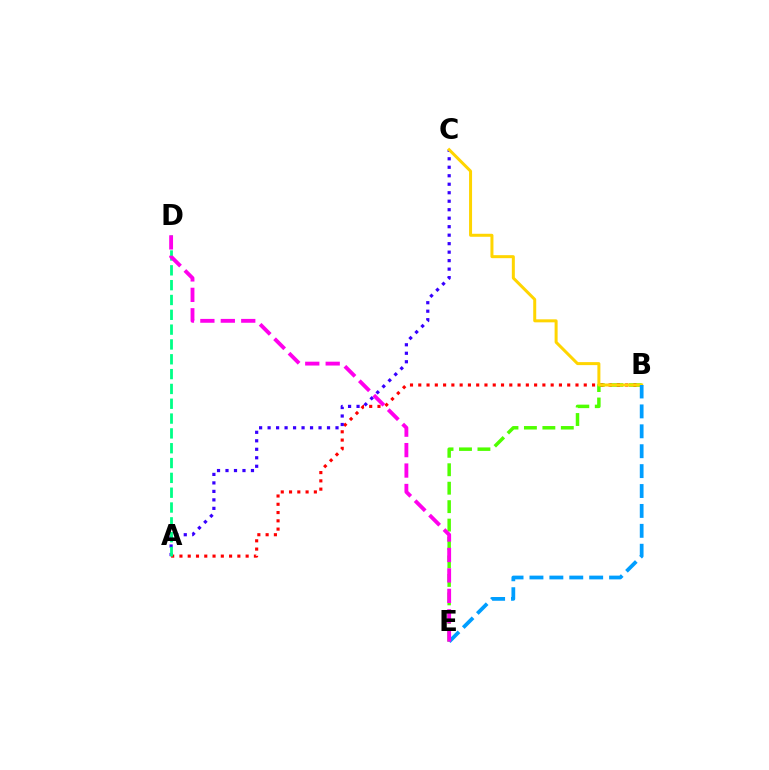{('B', 'E'): [{'color': '#4fff00', 'line_style': 'dashed', 'thickness': 2.51}, {'color': '#009eff', 'line_style': 'dashed', 'thickness': 2.7}], ('A', 'B'): [{'color': '#ff0000', 'line_style': 'dotted', 'thickness': 2.25}], ('A', 'C'): [{'color': '#3700ff', 'line_style': 'dotted', 'thickness': 2.31}], ('B', 'C'): [{'color': '#ffd500', 'line_style': 'solid', 'thickness': 2.16}], ('A', 'D'): [{'color': '#00ff86', 'line_style': 'dashed', 'thickness': 2.01}], ('D', 'E'): [{'color': '#ff00ed', 'line_style': 'dashed', 'thickness': 2.78}]}